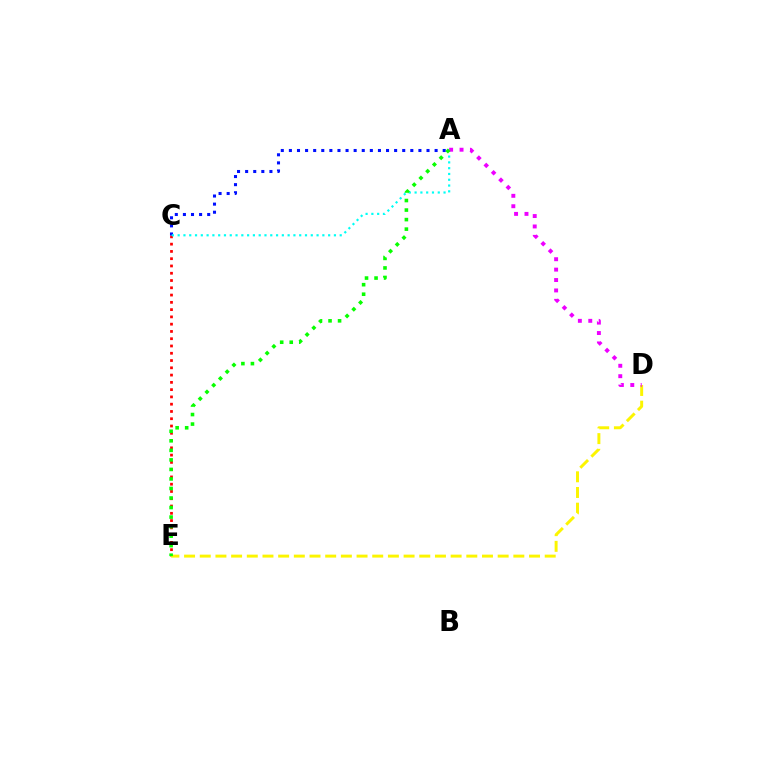{('C', 'E'): [{'color': '#ff0000', 'line_style': 'dotted', 'thickness': 1.98}], ('D', 'E'): [{'color': '#fcf500', 'line_style': 'dashed', 'thickness': 2.13}], ('A', 'C'): [{'color': '#0010ff', 'line_style': 'dotted', 'thickness': 2.2}, {'color': '#00fff6', 'line_style': 'dotted', 'thickness': 1.57}], ('A', 'D'): [{'color': '#ee00ff', 'line_style': 'dotted', 'thickness': 2.83}], ('A', 'E'): [{'color': '#08ff00', 'line_style': 'dotted', 'thickness': 2.59}]}